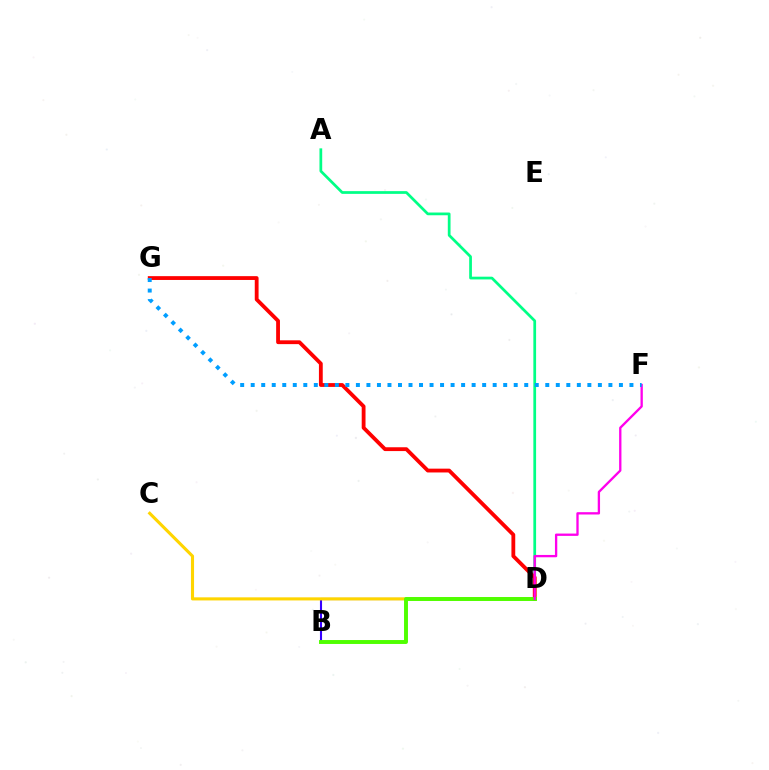{('A', 'D'): [{'color': '#00ff86', 'line_style': 'solid', 'thickness': 1.97}], ('B', 'D'): [{'color': '#3700ff', 'line_style': 'solid', 'thickness': 1.51}, {'color': '#4fff00', 'line_style': 'solid', 'thickness': 2.82}], ('C', 'D'): [{'color': '#ffd500', 'line_style': 'solid', 'thickness': 2.23}], ('D', 'G'): [{'color': '#ff0000', 'line_style': 'solid', 'thickness': 2.75}], ('D', 'F'): [{'color': '#ff00ed', 'line_style': 'solid', 'thickness': 1.67}], ('F', 'G'): [{'color': '#009eff', 'line_style': 'dotted', 'thickness': 2.86}]}